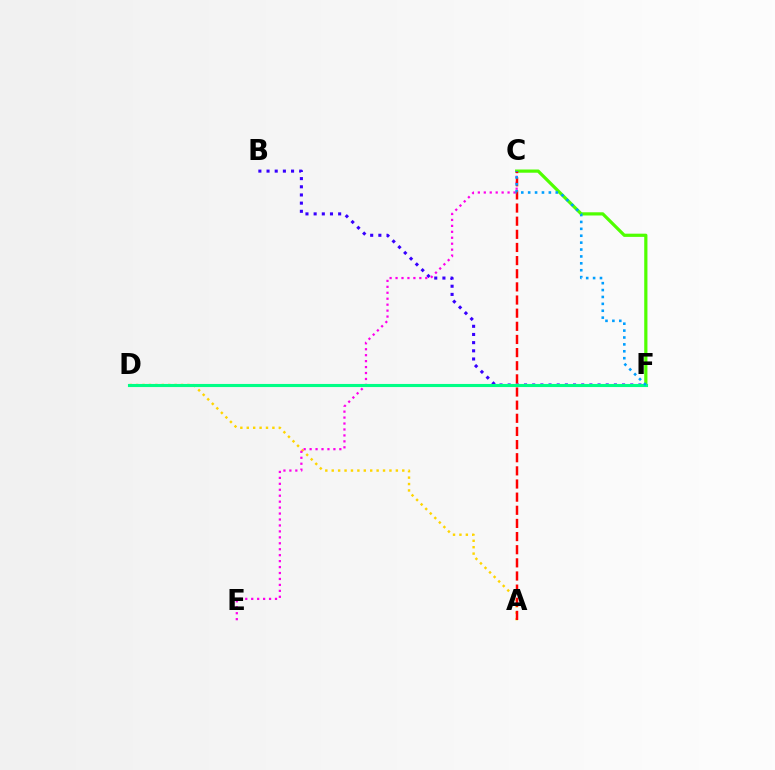{('A', 'D'): [{'color': '#ffd500', 'line_style': 'dotted', 'thickness': 1.74}], ('C', 'F'): [{'color': '#4fff00', 'line_style': 'solid', 'thickness': 2.31}, {'color': '#009eff', 'line_style': 'dotted', 'thickness': 1.87}], ('B', 'F'): [{'color': '#3700ff', 'line_style': 'dotted', 'thickness': 2.22}], ('C', 'E'): [{'color': '#ff00ed', 'line_style': 'dotted', 'thickness': 1.62}], ('D', 'F'): [{'color': '#00ff86', 'line_style': 'solid', 'thickness': 2.23}], ('A', 'C'): [{'color': '#ff0000', 'line_style': 'dashed', 'thickness': 1.79}]}